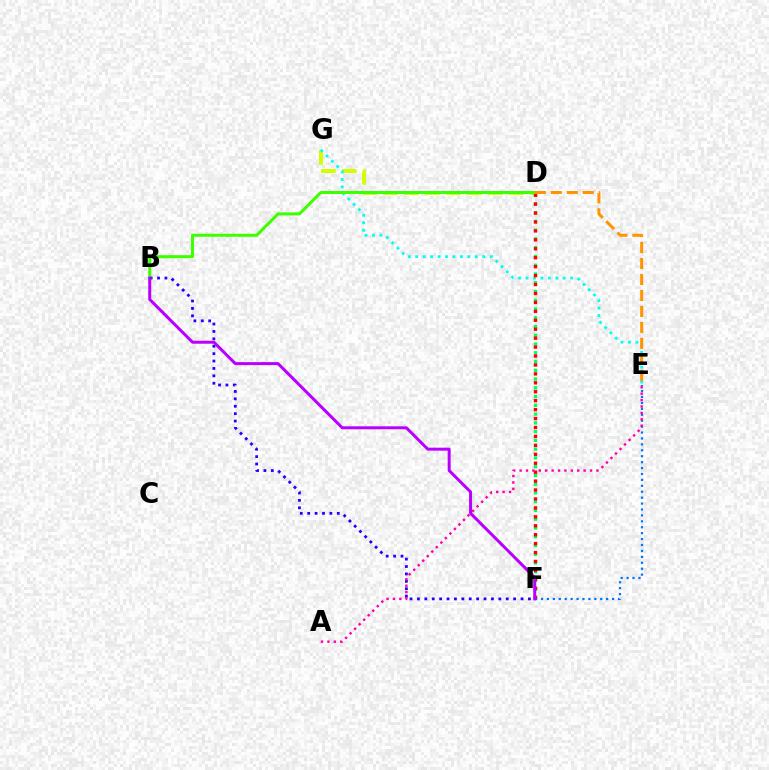{('B', 'F'): [{'color': '#2500ff', 'line_style': 'dotted', 'thickness': 2.01}, {'color': '#b900ff', 'line_style': 'solid', 'thickness': 2.16}], ('D', 'G'): [{'color': '#d1ff00', 'line_style': 'dashed', 'thickness': 2.85}], ('E', 'G'): [{'color': '#00fff6', 'line_style': 'dotted', 'thickness': 2.02}], ('D', 'F'): [{'color': '#00ff5c', 'line_style': 'dotted', 'thickness': 2.38}, {'color': '#ff0000', 'line_style': 'dotted', 'thickness': 2.43}], ('B', 'D'): [{'color': '#3dff00', 'line_style': 'solid', 'thickness': 2.17}], ('E', 'F'): [{'color': '#0074ff', 'line_style': 'dotted', 'thickness': 1.61}], ('A', 'E'): [{'color': '#ff00ac', 'line_style': 'dotted', 'thickness': 1.74}], ('D', 'E'): [{'color': '#ff9400', 'line_style': 'dashed', 'thickness': 2.17}]}